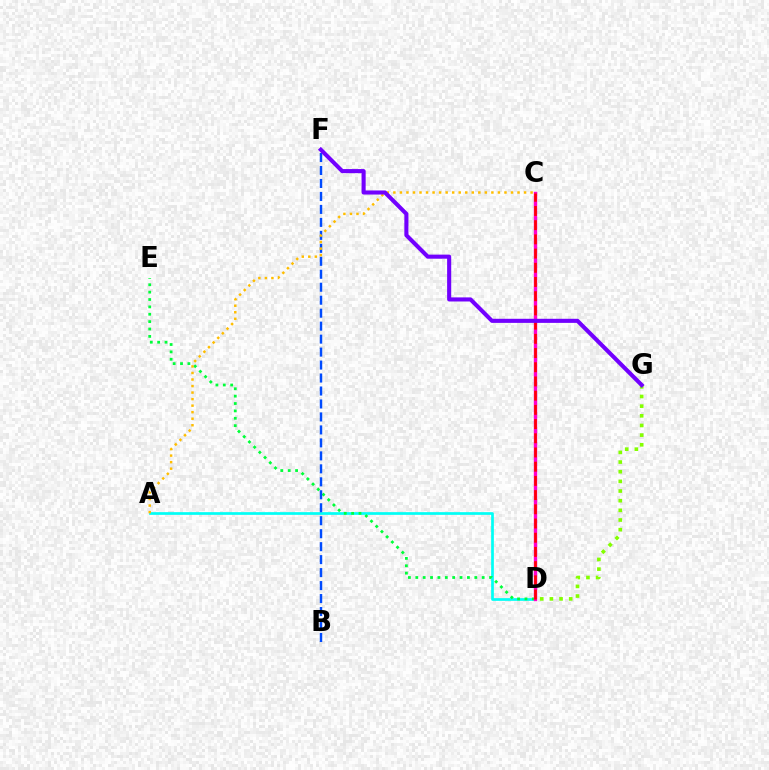{('A', 'D'): [{'color': '#00fff6', 'line_style': 'solid', 'thickness': 1.94}], ('D', 'E'): [{'color': '#00ff39', 'line_style': 'dotted', 'thickness': 2.0}], ('B', 'F'): [{'color': '#004bff', 'line_style': 'dashed', 'thickness': 1.76}], ('A', 'C'): [{'color': '#ffbd00', 'line_style': 'dotted', 'thickness': 1.78}], ('C', 'D'): [{'color': '#ff00cf', 'line_style': 'solid', 'thickness': 2.43}, {'color': '#ff0000', 'line_style': 'dashed', 'thickness': 1.93}], ('D', 'G'): [{'color': '#84ff00', 'line_style': 'dotted', 'thickness': 2.62}], ('F', 'G'): [{'color': '#7200ff', 'line_style': 'solid', 'thickness': 2.94}]}